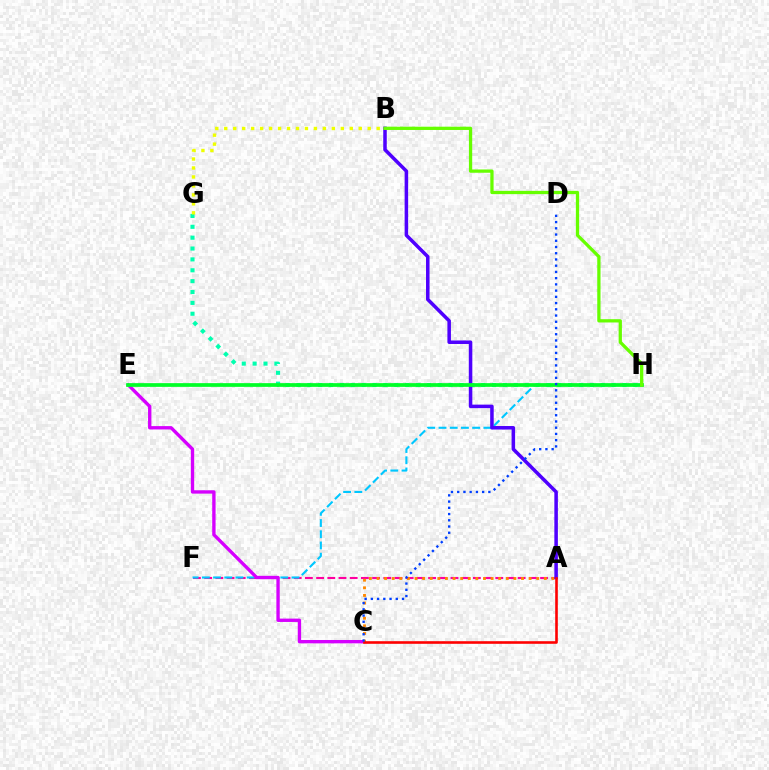{('A', 'F'): [{'color': '#ff00a0', 'line_style': 'dashed', 'thickness': 1.52}], ('F', 'H'): [{'color': '#00c7ff', 'line_style': 'dashed', 'thickness': 1.52}], ('G', 'H'): [{'color': '#00ffaf', 'line_style': 'dotted', 'thickness': 2.95}], ('B', 'G'): [{'color': '#eeff00', 'line_style': 'dotted', 'thickness': 2.44}], ('C', 'E'): [{'color': '#d600ff', 'line_style': 'solid', 'thickness': 2.41}], ('A', 'C'): [{'color': '#ff8800', 'line_style': 'dotted', 'thickness': 2.07}, {'color': '#ff0000', 'line_style': 'solid', 'thickness': 1.87}], ('A', 'B'): [{'color': '#4f00ff', 'line_style': 'solid', 'thickness': 2.54}], ('E', 'H'): [{'color': '#00ff27', 'line_style': 'solid', 'thickness': 2.68}], ('B', 'H'): [{'color': '#66ff00', 'line_style': 'solid', 'thickness': 2.36}], ('C', 'D'): [{'color': '#003fff', 'line_style': 'dotted', 'thickness': 1.69}]}